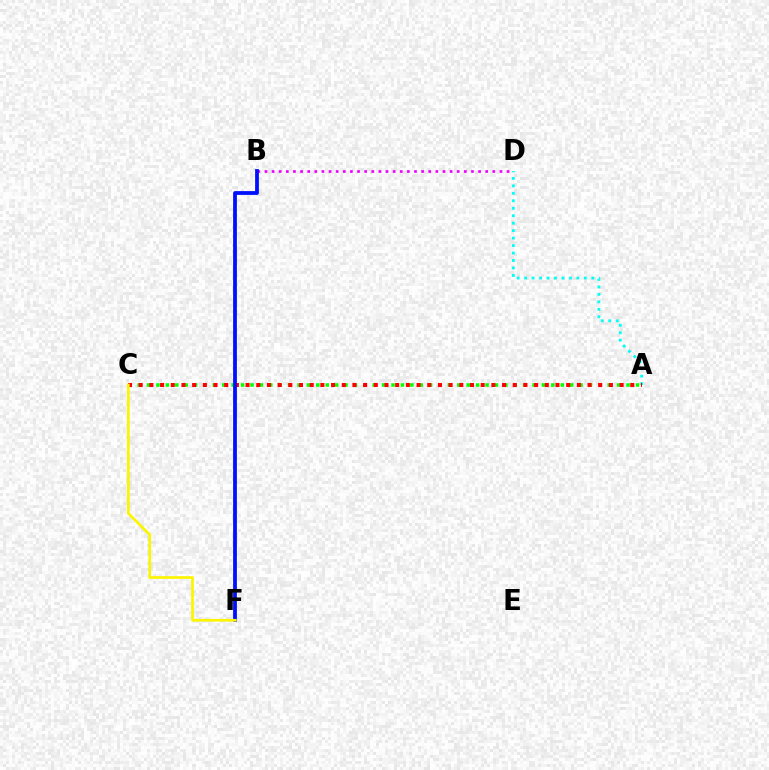{('A', 'C'): [{'color': '#08ff00', 'line_style': 'dotted', 'thickness': 2.55}, {'color': '#ff0000', 'line_style': 'dotted', 'thickness': 2.9}], ('A', 'D'): [{'color': '#00fff6', 'line_style': 'dotted', 'thickness': 2.03}], ('B', 'D'): [{'color': '#ee00ff', 'line_style': 'dotted', 'thickness': 1.93}], ('B', 'F'): [{'color': '#0010ff', 'line_style': 'solid', 'thickness': 2.72}], ('C', 'F'): [{'color': '#fcf500', 'line_style': 'solid', 'thickness': 1.94}]}